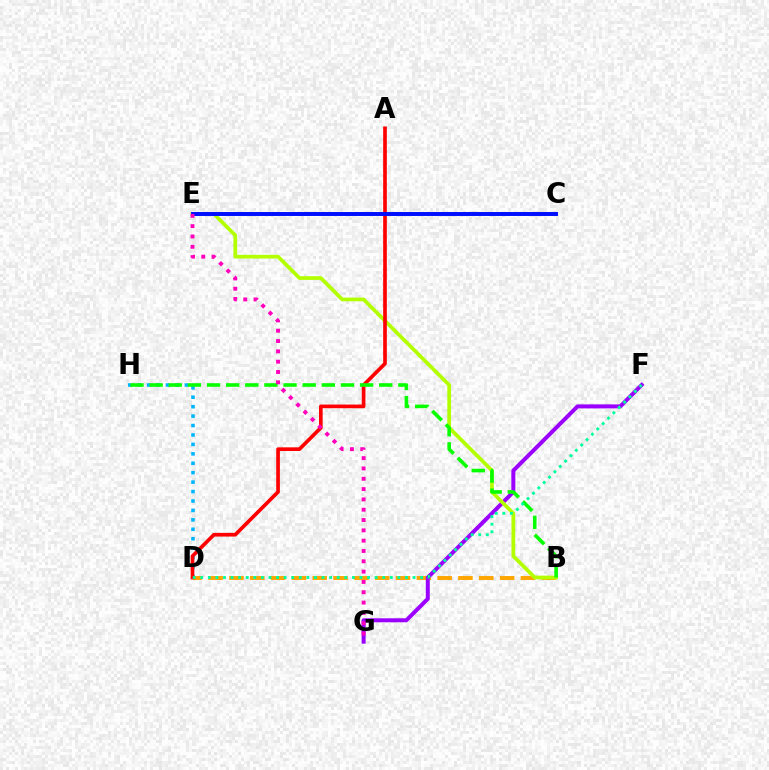{('D', 'H'): [{'color': '#00b5ff', 'line_style': 'dotted', 'thickness': 2.56}], ('B', 'D'): [{'color': '#ffa500', 'line_style': 'dashed', 'thickness': 2.83}], ('F', 'G'): [{'color': '#9b00ff', 'line_style': 'solid', 'thickness': 2.88}], ('B', 'E'): [{'color': '#b3ff00', 'line_style': 'solid', 'thickness': 2.69}], ('A', 'D'): [{'color': '#ff0000', 'line_style': 'solid', 'thickness': 2.64}], ('B', 'H'): [{'color': '#08ff00', 'line_style': 'dashed', 'thickness': 2.6}], ('C', 'E'): [{'color': '#0010ff', 'line_style': 'solid', 'thickness': 2.85}], ('D', 'F'): [{'color': '#00ff9d', 'line_style': 'dotted', 'thickness': 2.06}], ('E', 'G'): [{'color': '#ff00bd', 'line_style': 'dotted', 'thickness': 2.8}]}